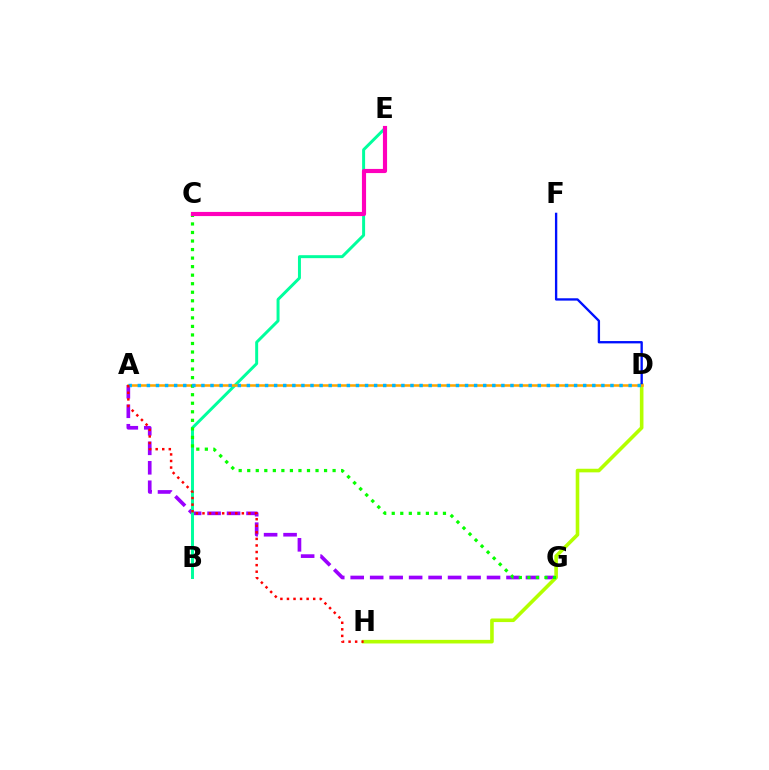{('A', 'G'): [{'color': '#9b00ff', 'line_style': 'dashed', 'thickness': 2.65}], ('D', 'H'): [{'color': '#b3ff00', 'line_style': 'solid', 'thickness': 2.59}], ('B', 'E'): [{'color': '#00ff9d', 'line_style': 'solid', 'thickness': 2.14}], ('D', 'F'): [{'color': '#0010ff', 'line_style': 'solid', 'thickness': 1.68}], ('A', 'D'): [{'color': '#ffa500', 'line_style': 'solid', 'thickness': 1.83}, {'color': '#00b5ff', 'line_style': 'dotted', 'thickness': 2.47}], ('C', 'G'): [{'color': '#08ff00', 'line_style': 'dotted', 'thickness': 2.32}], ('C', 'E'): [{'color': '#ff00bd', 'line_style': 'solid', 'thickness': 2.99}], ('A', 'H'): [{'color': '#ff0000', 'line_style': 'dotted', 'thickness': 1.78}]}